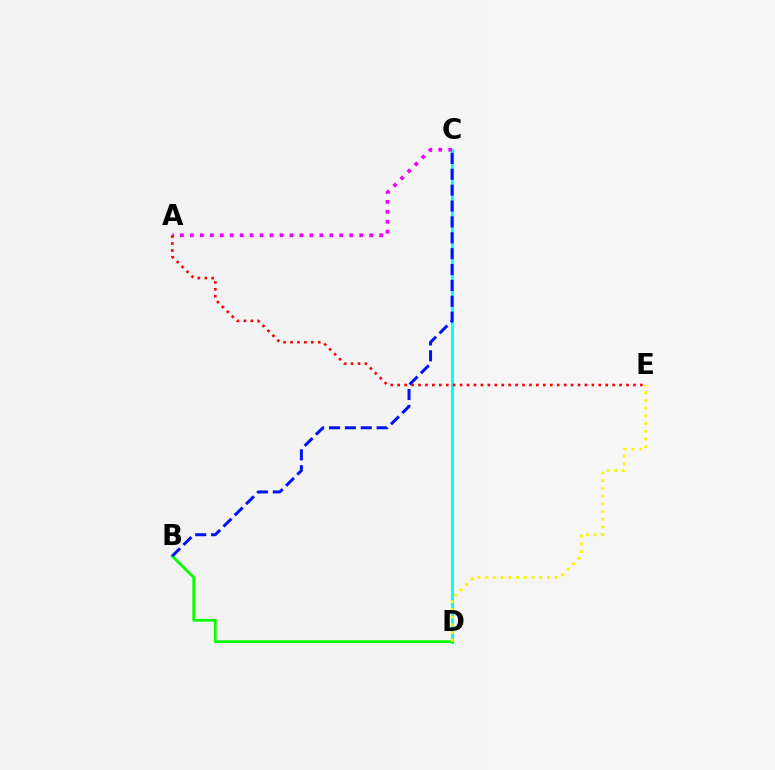{('C', 'D'): [{'color': '#00fff6', 'line_style': 'solid', 'thickness': 2.22}], ('B', 'D'): [{'color': '#08ff00', 'line_style': 'solid', 'thickness': 2.02}], ('A', 'C'): [{'color': '#ee00ff', 'line_style': 'dotted', 'thickness': 2.71}], ('A', 'E'): [{'color': '#ff0000', 'line_style': 'dotted', 'thickness': 1.88}], ('D', 'E'): [{'color': '#fcf500', 'line_style': 'dotted', 'thickness': 2.09}], ('B', 'C'): [{'color': '#0010ff', 'line_style': 'dashed', 'thickness': 2.16}]}